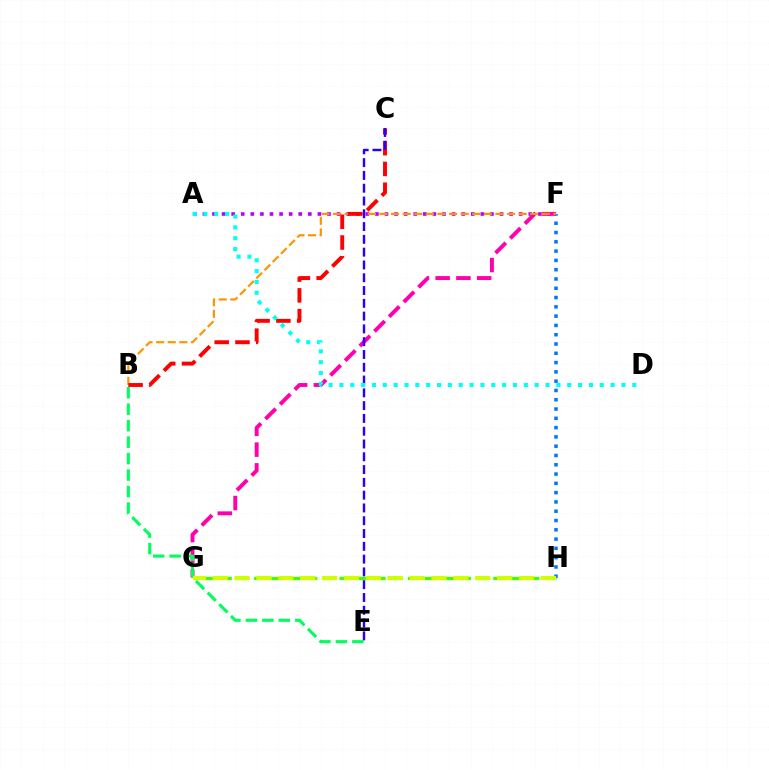{('A', 'F'): [{'color': '#b900ff', 'line_style': 'dotted', 'thickness': 2.6}], ('F', 'G'): [{'color': '#ff00ac', 'line_style': 'dashed', 'thickness': 2.82}], ('F', 'H'): [{'color': '#0074ff', 'line_style': 'dotted', 'thickness': 2.52}], ('B', 'E'): [{'color': '#00ff5c', 'line_style': 'dashed', 'thickness': 2.24}], ('B', 'F'): [{'color': '#ff9400', 'line_style': 'dashed', 'thickness': 1.58}], ('G', 'H'): [{'color': '#3dff00', 'line_style': 'dashed', 'thickness': 2.32}, {'color': '#d1ff00', 'line_style': 'dashed', 'thickness': 2.97}], ('B', 'C'): [{'color': '#ff0000', 'line_style': 'dashed', 'thickness': 2.82}], ('C', 'E'): [{'color': '#2500ff', 'line_style': 'dashed', 'thickness': 1.74}], ('A', 'D'): [{'color': '#00fff6', 'line_style': 'dotted', 'thickness': 2.95}]}